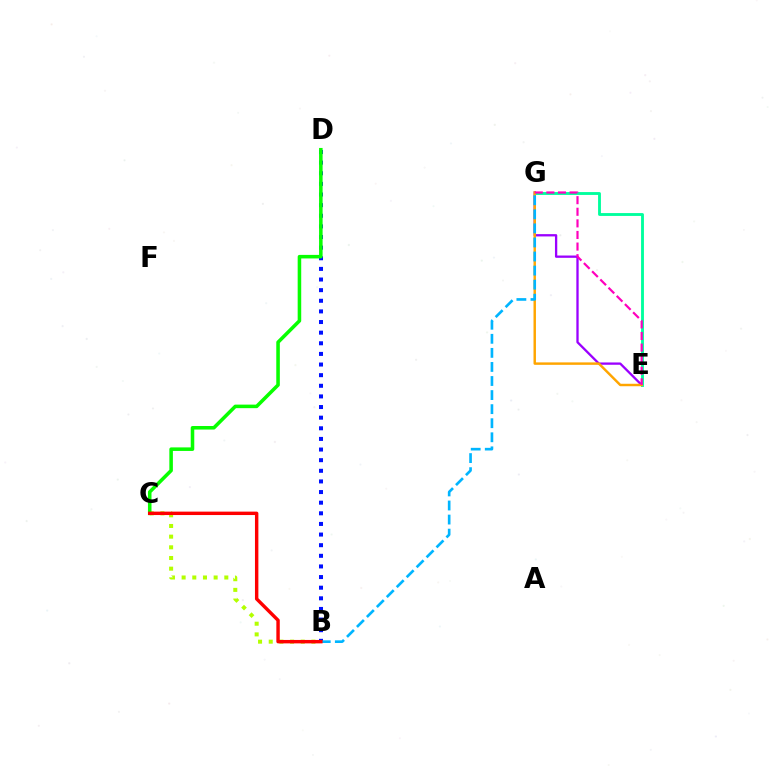{('B', 'C'): [{'color': '#b3ff00', 'line_style': 'dotted', 'thickness': 2.9}, {'color': '#ff0000', 'line_style': 'solid', 'thickness': 2.46}], ('B', 'D'): [{'color': '#0010ff', 'line_style': 'dotted', 'thickness': 2.89}], ('E', 'G'): [{'color': '#9b00ff', 'line_style': 'solid', 'thickness': 1.66}, {'color': '#00ff9d', 'line_style': 'solid', 'thickness': 2.06}, {'color': '#ffa500', 'line_style': 'solid', 'thickness': 1.76}, {'color': '#ff00bd', 'line_style': 'dashed', 'thickness': 1.58}], ('C', 'D'): [{'color': '#08ff00', 'line_style': 'solid', 'thickness': 2.55}], ('B', 'G'): [{'color': '#00b5ff', 'line_style': 'dashed', 'thickness': 1.91}]}